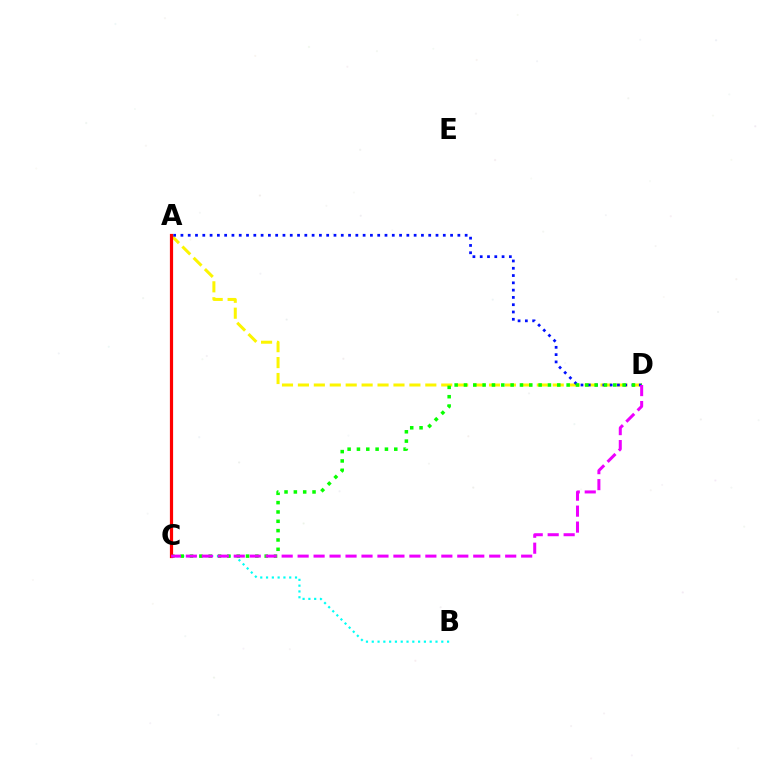{('A', 'D'): [{'color': '#fcf500', 'line_style': 'dashed', 'thickness': 2.16}, {'color': '#0010ff', 'line_style': 'dotted', 'thickness': 1.98}], ('B', 'C'): [{'color': '#00fff6', 'line_style': 'dotted', 'thickness': 1.57}], ('C', 'D'): [{'color': '#08ff00', 'line_style': 'dotted', 'thickness': 2.54}, {'color': '#ee00ff', 'line_style': 'dashed', 'thickness': 2.17}], ('A', 'C'): [{'color': '#ff0000', 'line_style': 'solid', 'thickness': 2.31}]}